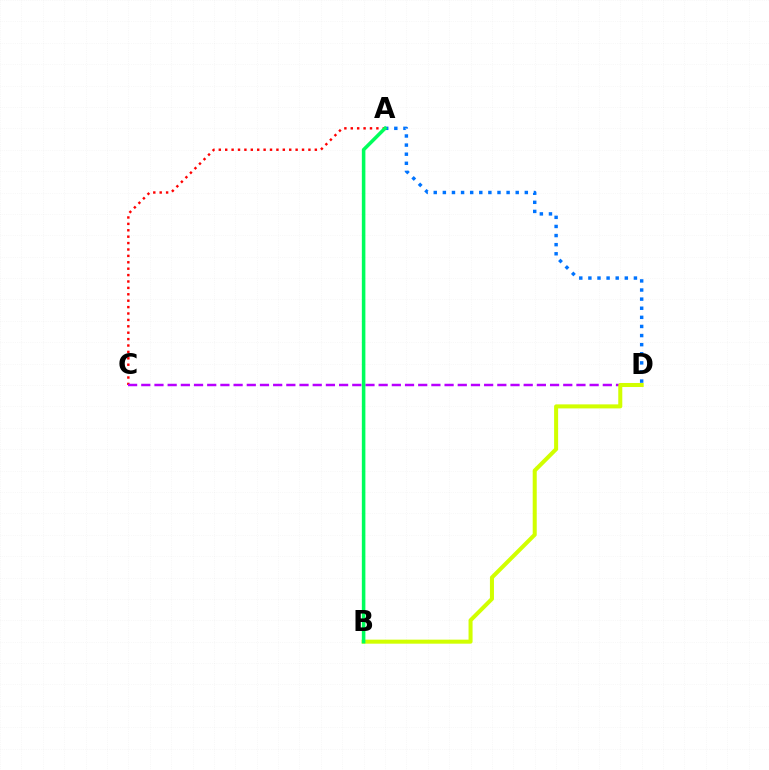{('A', 'C'): [{'color': '#ff0000', 'line_style': 'dotted', 'thickness': 1.74}], ('C', 'D'): [{'color': '#b900ff', 'line_style': 'dashed', 'thickness': 1.79}], ('A', 'D'): [{'color': '#0074ff', 'line_style': 'dotted', 'thickness': 2.47}], ('B', 'D'): [{'color': '#d1ff00', 'line_style': 'solid', 'thickness': 2.9}], ('A', 'B'): [{'color': '#00ff5c', 'line_style': 'solid', 'thickness': 2.55}]}